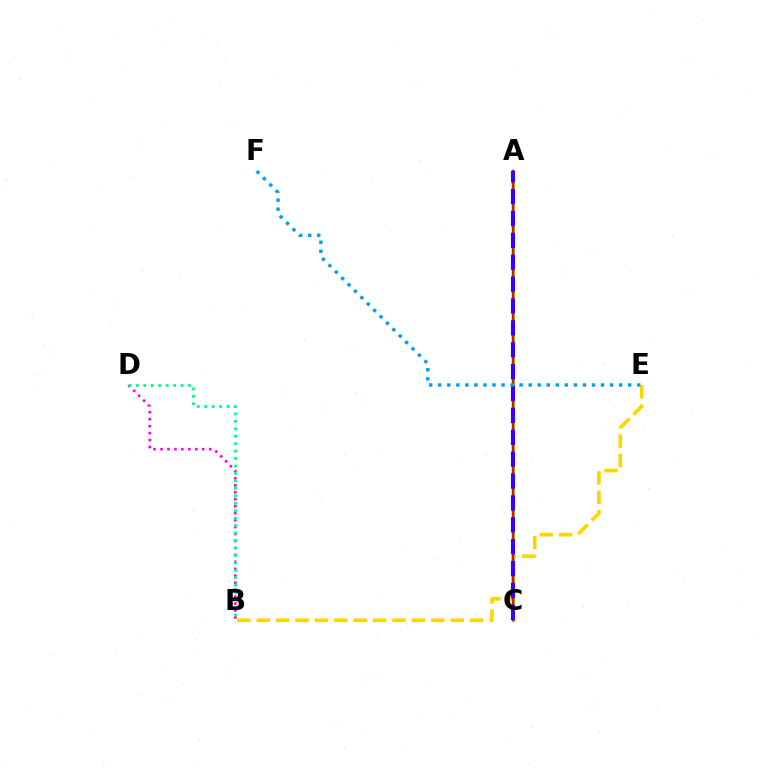{('B', 'D'): [{'color': '#ff00ed', 'line_style': 'dotted', 'thickness': 1.89}, {'color': '#00ff86', 'line_style': 'dotted', 'thickness': 2.02}], ('B', 'E'): [{'color': '#ffd500', 'line_style': 'dashed', 'thickness': 2.63}], ('A', 'C'): [{'color': '#4fff00', 'line_style': 'solid', 'thickness': 2.14}, {'color': '#ff0000', 'line_style': 'solid', 'thickness': 1.77}, {'color': '#3700ff', 'line_style': 'dashed', 'thickness': 2.97}], ('E', 'F'): [{'color': '#009eff', 'line_style': 'dotted', 'thickness': 2.46}]}